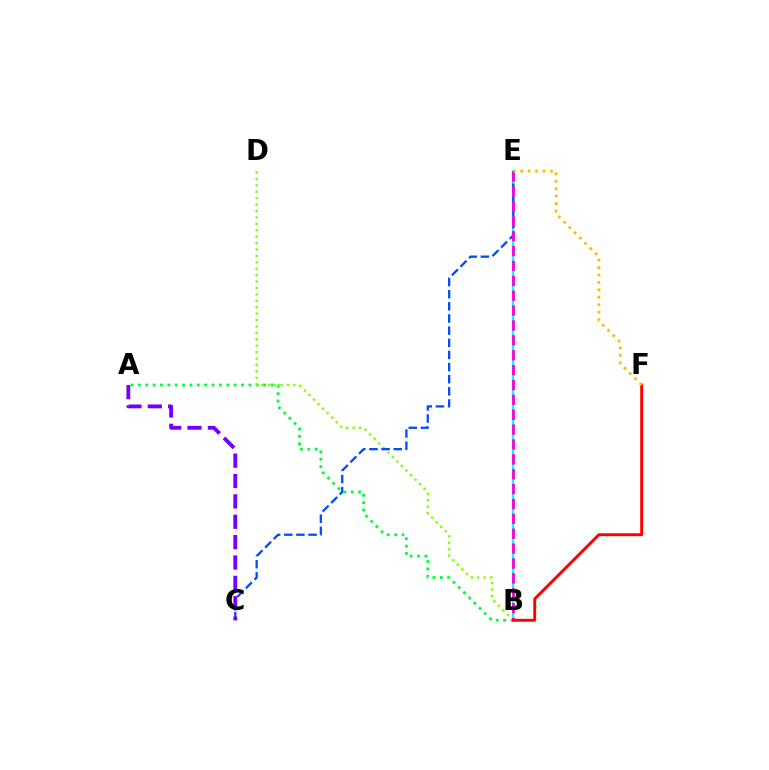{('A', 'B'): [{'color': '#00ff39', 'line_style': 'dotted', 'thickness': 2.0}], ('B', 'E'): [{'color': '#00fff6', 'line_style': 'solid', 'thickness': 1.63}, {'color': '#ff00cf', 'line_style': 'dashed', 'thickness': 2.02}], ('B', 'D'): [{'color': '#84ff00', 'line_style': 'dotted', 'thickness': 1.74}], ('C', 'E'): [{'color': '#004bff', 'line_style': 'dashed', 'thickness': 1.65}], ('A', 'C'): [{'color': '#7200ff', 'line_style': 'dashed', 'thickness': 2.77}], ('B', 'F'): [{'color': '#ff0000', 'line_style': 'solid', 'thickness': 2.11}], ('E', 'F'): [{'color': '#ffbd00', 'line_style': 'dotted', 'thickness': 2.02}]}